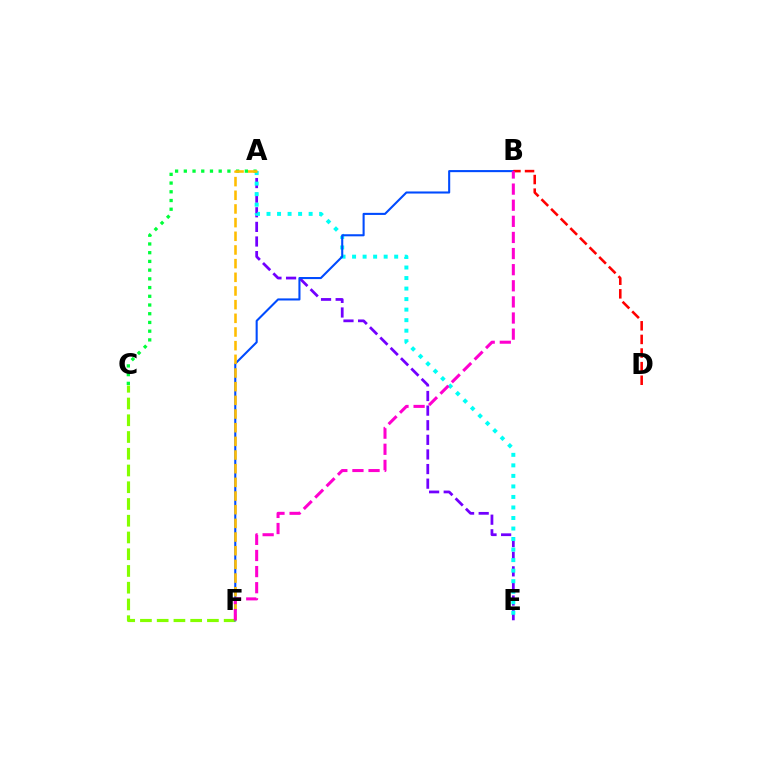{('A', 'E'): [{'color': '#7200ff', 'line_style': 'dashed', 'thickness': 1.98}, {'color': '#00fff6', 'line_style': 'dotted', 'thickness': 2.86}], ('C', 'F'): [{'color': '#84ff00', 'line_style': 'dashed', 'thickness': 2.27}], ('B', 'F'): [{'color': '#004bff', 'line_style': 'solid', 'thickness': 1.5}, {'color': '#ff00cf', 'line_style': 'dashed', 'thickness': 2.19}], ('B', 'D'): [{'color': '#ff0000', 'line_style': 'dashed', 'thickness': 1.85}], ('A', 'C'): [{'color': '#00ff39', 'line_style': 'dotted', 'thickness': 2.37}], ('A', 'F'): [{'color': '#ffbd00', 'line_style': 'dashed', 'thickness': 1.86}]}